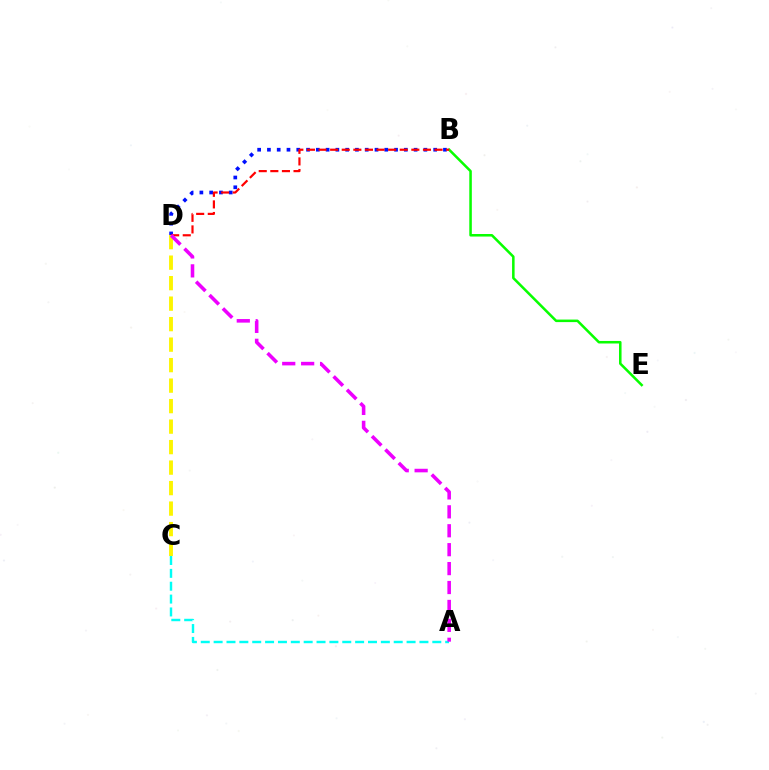{('B', 'D'): [{'color': '#0010ff', 'line_style': 'dotted', 'thickness': 2.66}, {'color': '#ff0000', 'line_style': 'dashed', 'thickness': 1.58}], ('A', 'C'): [{'color': '#00fff6', 'line_style': 'dashed', 'thickness': 1.75}], ('B', 'E'): [{'color': '#08ff00', 'line_style': 'solid', 'thickness': 1.83}], ('C', 'D'): [{'color': '#fcf500', 'line_style': 'dashed', 'thickness': 2.78}], ('A', 'D'): [{'color': '#ee00ff', 'line_style': 'dashed', 'thickness': 2.57}]}